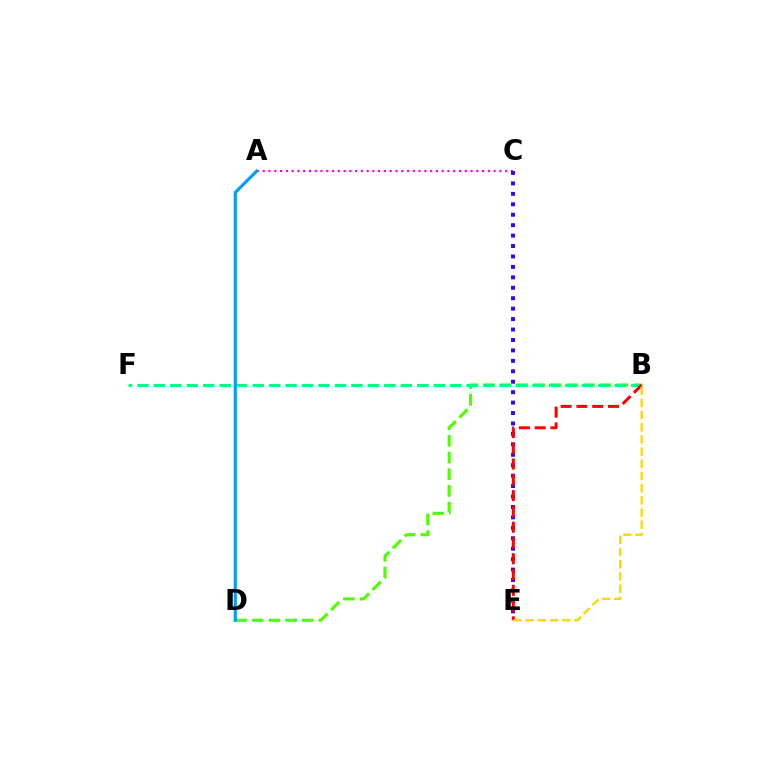{('A', 'C'): [{'color': '#ff00ed', 'line_style': 'dotted', 'thickness': 1.57}], ('C', 'E'): [{'color': '#3700ff', 'line_style': 'dotted', 'thickness': 2.84}], ('B', 'D'): [{'color': '#4fff00', 'line_style': 'dashed', 'thickness': 2.26}], ('B', 'F'): [{'color': '#00ff86', 'line_style': 'dashed', 'thickness': 2.24}], ('B', 'E'): [{'color': '#ff0000', 'line_style': 'dashed', 'thickness': 2.14}, {'color': '#ffd500', 'line_style': 'dashed', 'thickness': 1.65}], ('A', 'D'): [{'color': '#009eff', 'line_style': 'solid', 'thickness': 2.27}]}